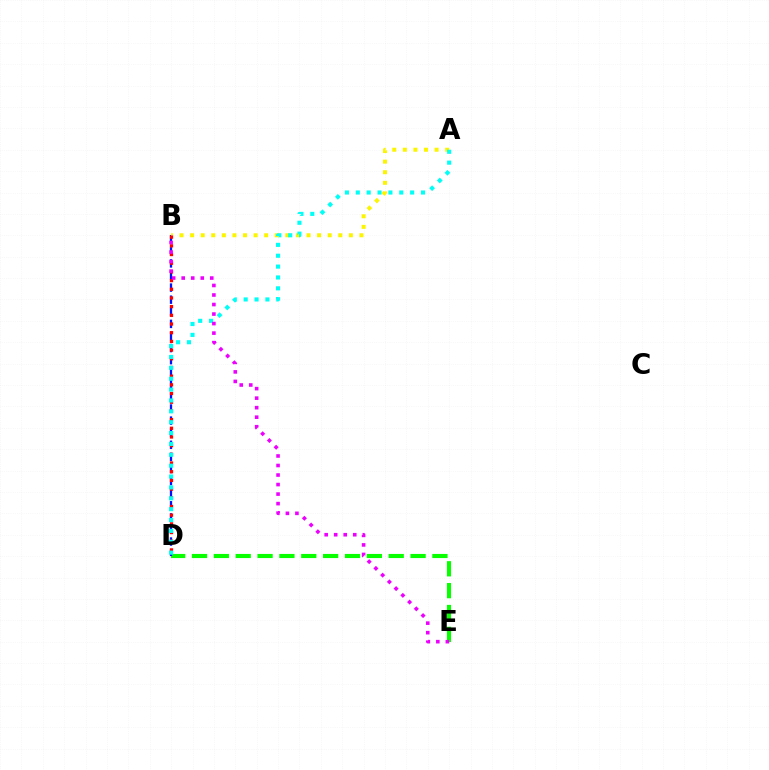{('D', 'E'): [{'color': '#08ff00', 'line_style': 'dashed', 'thickness': 2.97}], ('B', 'D'): [{'color': '#0010ff', 'line_style': 'dashed', 'thickness': 1.64}, {'color': '#ff0000', 'line_style': 'dotted', 'thickness': 2.36}], ('A', 'B'): [{'color': '#fcf500', 'line_style': 'dotted', 'thickness': 2.88}], ('A', 'D'): [{'color': '#00fff6', 'line_style': 'dotted', 'thickness': 2.95}], ('B', 'E'): [{'color': '#ee00ff', 'line_style': 'dotted', 'thickness': 2.59}]}